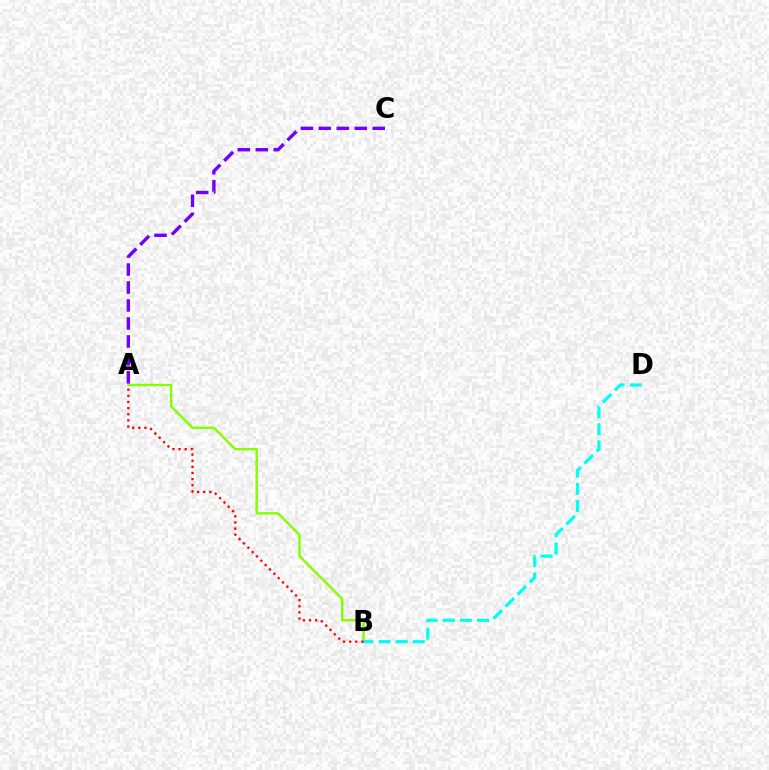{('A', 'B'): [{'color': '#84ff00', 'line_style': 'solid', 'thickness': 1.75}, {'color': '#ff0000', 'line_style': 'dotted', 'thickness': 1.67}], ('B', 'D'): [{'color': '#00fff6', 'line_style': 'dashed', 'thickness': 2.33}], ('A', 'C'): [{'color': '#7200ff', 'line_style': 'dashed', 'thickness': 2.44}]}